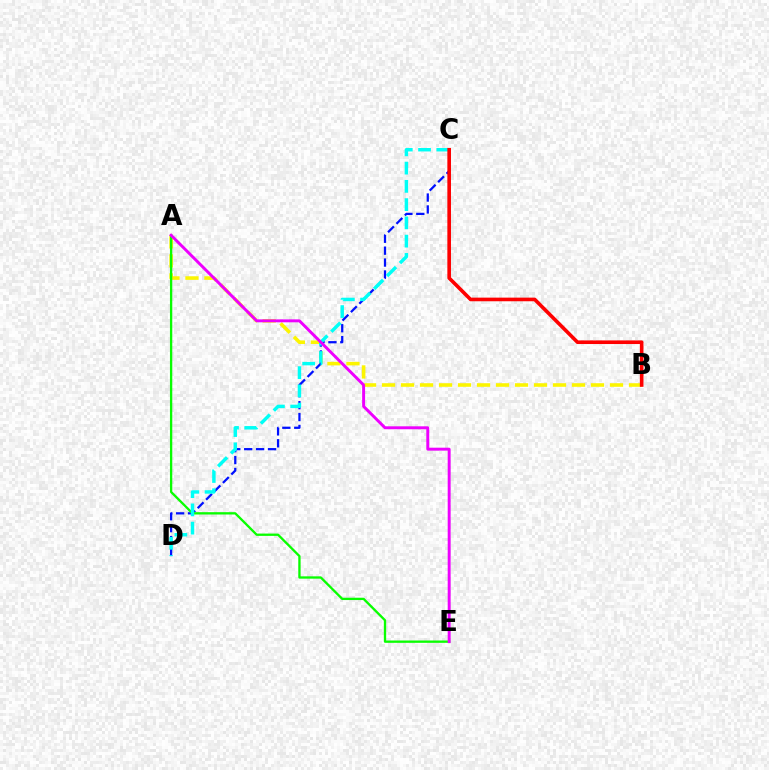{('A', 'B'): [{'color': '#fcf500', 'line_style': 'dashed', 'thickness': 2.58}], ('C', 'D'): [{'color': '#0010ff', 'line_style': 'dashed', 'thickness': 1.62}, {'color': '#00fff6', 'line_style': 'dashed', 'thickness': 2.48}], ('A', 'E'): [{'color': '#08ff00', 'line_style': 'solid', 'thickness': 1.67}, {'color': '#ee00ff', 'line_style': 'solid', 'thickness': 2.12}], ('B', 'C'): [{'color': '#ff0000', 'line_style': 'solid', 'thickness': 2.61}]}